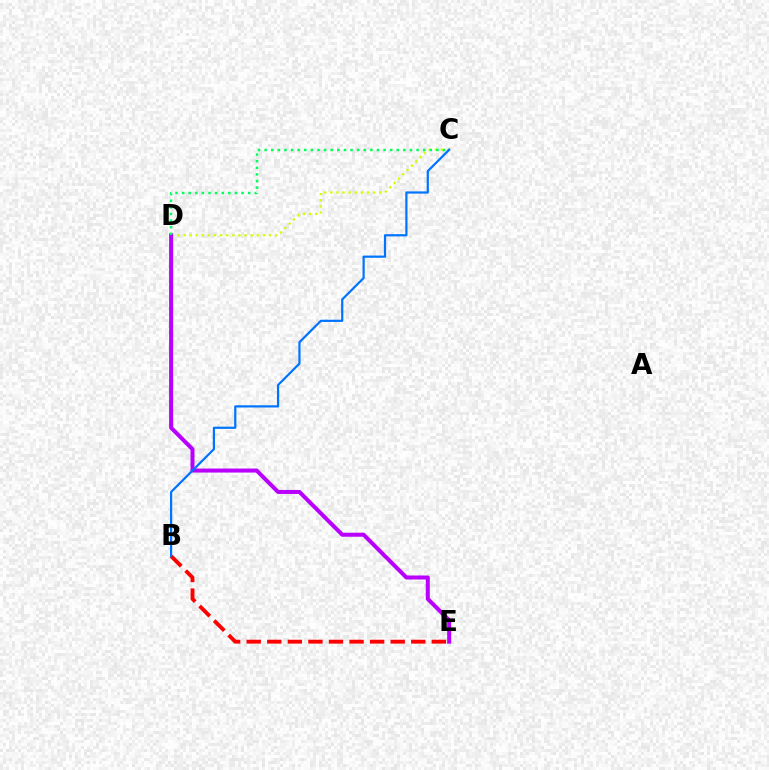{('B', 'E'): [{'color': '#ff0000', 'line_style': 'dashed', 'thickness': 2.79}], ('C', 'D'): [{'color': '#d1ff00', 'line_style': 'dotted', 'thickness': 1.66}, {'color': '#00ff5c', 'line_style': 'dotted', 'thickness': 1.8}], ('D', 'E'): [{'color': '#b900ff', 'line_style': 'solid', 'thickness': 2.89}], ('B', 'C'): [{'color': '#0074ff', 'line_style': 'solid', 'thickness': 1.59}]}